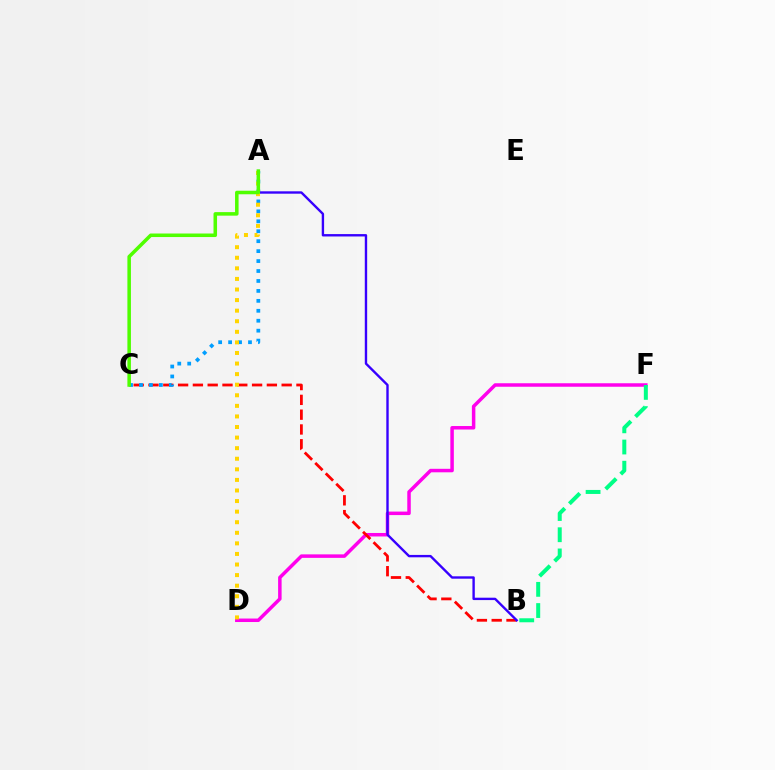{('D', 'F'): [{'color': '#ff00ed', 'line_style': 'solid', 'thickness': 2.52}], ('B', 'C'): [{'color': '#ff0000', 'line_style': 'dashed', 'thickness': 2.01}], ('A', 'C'): [{'color': '#009eff', 'line_style': 'dotted', 'thickness': 2.7}, {'color': '#4fff00', 'line_style': 'solid', 'thickness': 2.55}], ('B', 'F'): [{'color': '#00ff86', 'line_style': 'dashed', 'thickness': 2.88}], ('A', 'B'): [{'color': '#3700ff', 'line_style': 'solid', 'thickness': 1.71}], ('A', 'D'): [{'color': '#ffd500', 'line_style': 'dotted', 'thickness': 2.87}]}